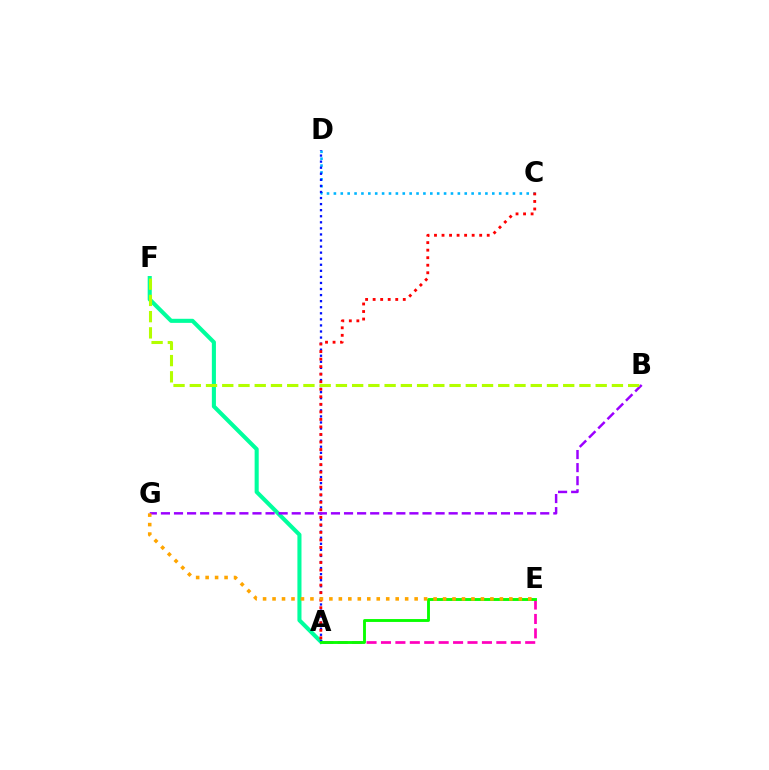{('A', 'E'): [{'color': '#ff00bd', 'line_style': 'dashed', 'thickness': 1.96}, {'color': '#08ff00', 'line_style': 'solid', 'thickness': 2.07}], ('C', 'D'): [{'color': '#00b5ff', 'line_style': 'dotted', 'thickness': 1.87}], ('A', 'F'): [{'color': '#00ff9d', 'line_style': 'solid', 'thickness': 2.94}], ('A', 'D'): [{'color': '#0010ff', 'line_style': 'dotted', 'thickness': 1.65}], ('A', 'C'): [{'color': '#ff0000', 'line_style': 'dotted', 'thickness': 2.05}], ('B', 'G'): [{'color': '#9b00ff', 'line_style': 'dashed', 'thickness': 1.78}], ('B', 'F'): [{'color': '#b3ff00', 'line_style': 'dashed', 'thickness': 2.21}], ('E', 'G'): [{'color': '#ffa500', 'line_style': 'dotted', 'thickness': 2.57}]}